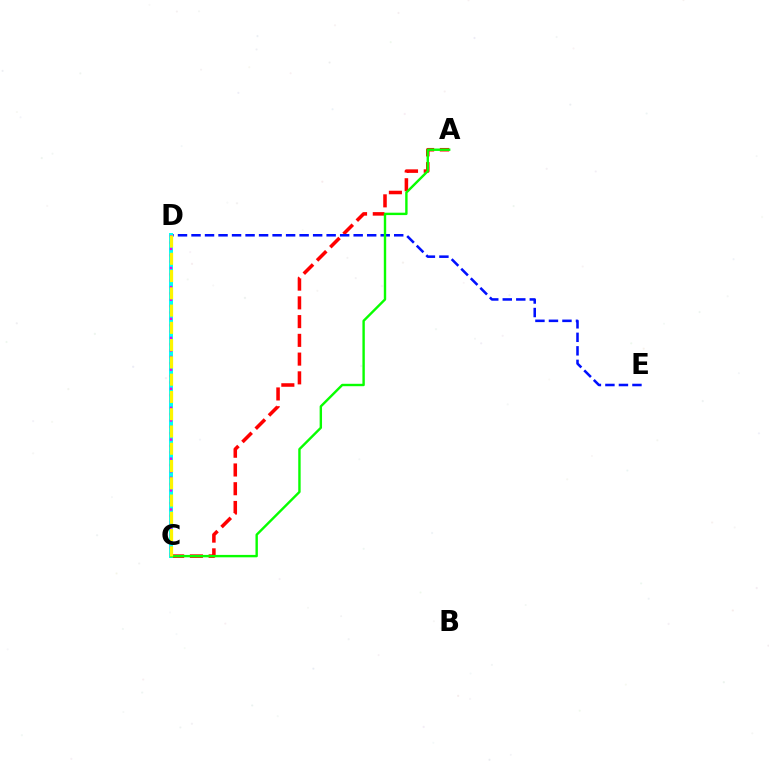{('A', 'C'): [{'color': '#ff0000', 'line_style': 'dashed', 'thickness': 2.55}, {'color': '#08ff00', 'line_style': 'solid', 'thickness': 1.73}], ('D', 'E'): [{'color': '#0010ff', 'line_style': 'dashed', 'thickness': 1.84}], ('C', 'D'): [{'color': '#00fff6', 'line_style': 'solid', 'thickness': 2.87}, {'color': '#ee00ff', 'line_style': 'dotted', 'thickness': 1.73}, {'color': '#fcf500', 'line_style': 'dashed', 'thickness': 2.35}]}